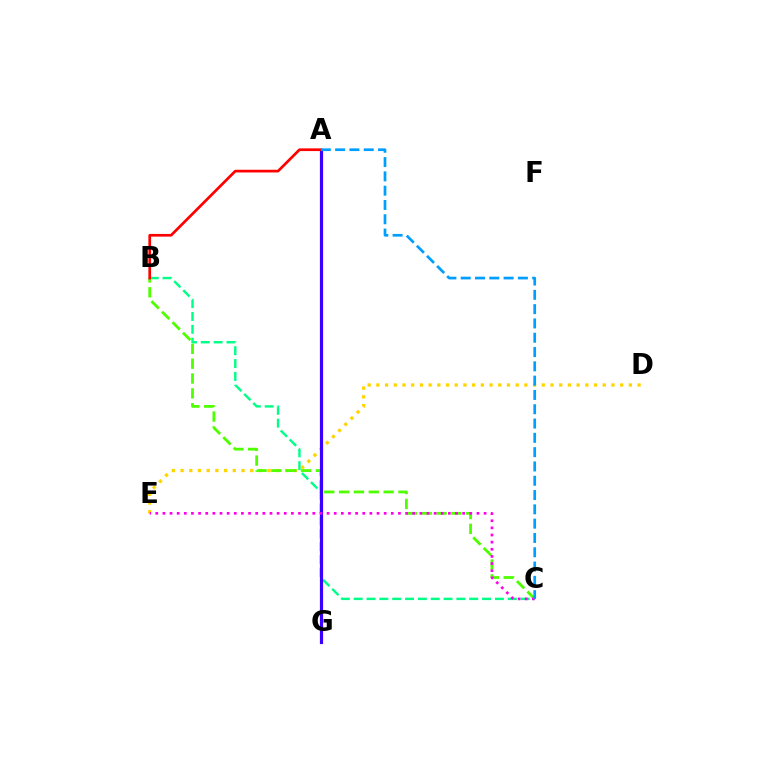{('D', 'E'): [{'color': '#ffd500', 'line_style': 'dotted', 'thickness': 2.37}], ('B', 'C'): [{'color': '#00ff86', 'line_style': 'dashed', 'thickness': 1.74}, {'color': '#4fff00', 'line_style': 'dashed', 'thickness': 2.02}], ('A', 'G'): [{'color': '#3700ff', 'line_style': 'solid', 'thickness': 2.3}], ('C', 'E'): [{'color': '#ff00ed', 'line_style': 'dotted', 'thickness': 1.94}], ('A', 'B'): [{'color': '#ff0000', 'line_style': 'solid', 'thickness': 1.95}], ('A', 'C'): [{'color': '#009eff', 'line_style': 'dashed', 'thickness': 1.94}]}